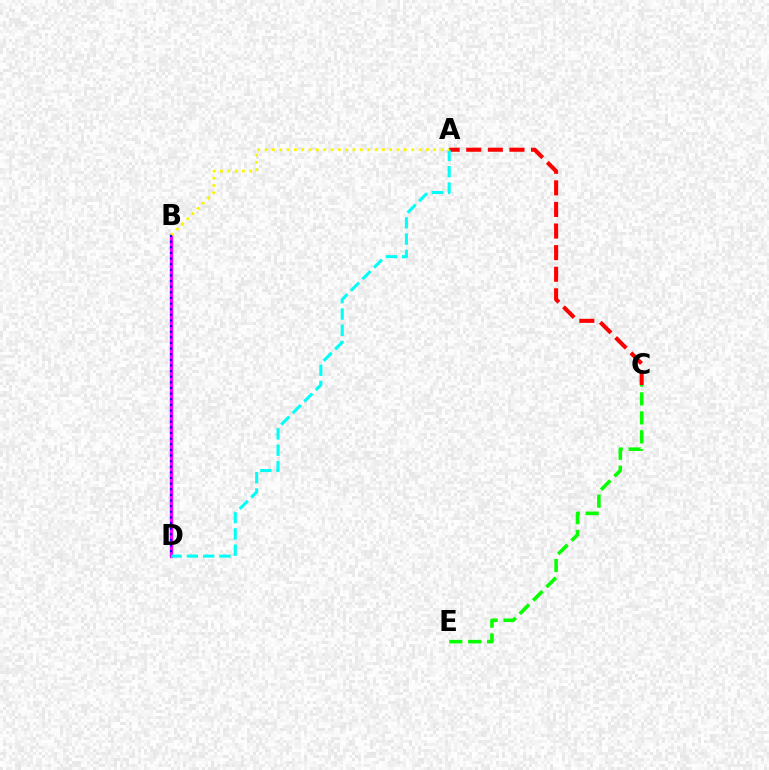{('A', 'C'): [{'color': '#ff0000', 'line_style': 'dashed', 'thickness': 2.93}], ('B', 'D'): [{'color': '#ee00ff', 'line_style': 'solid', 'thickness': 2.41}, {'color': '#0010ff', 'line_style': 'dotted', 'thickness': 1.53}], ('A', 'D'): [{'color': '#00fff6', 'line_style': 'dashed', 'thickness': 2.21}], ('A', 'B'): [{'color': '#fcf500', 'line_style': 'dotted', 'thickness': 1.99}], ('C', 'E'): [{'color': '#08ff00', 'line_style': 'dashed', 'thickness': 2.57}]}